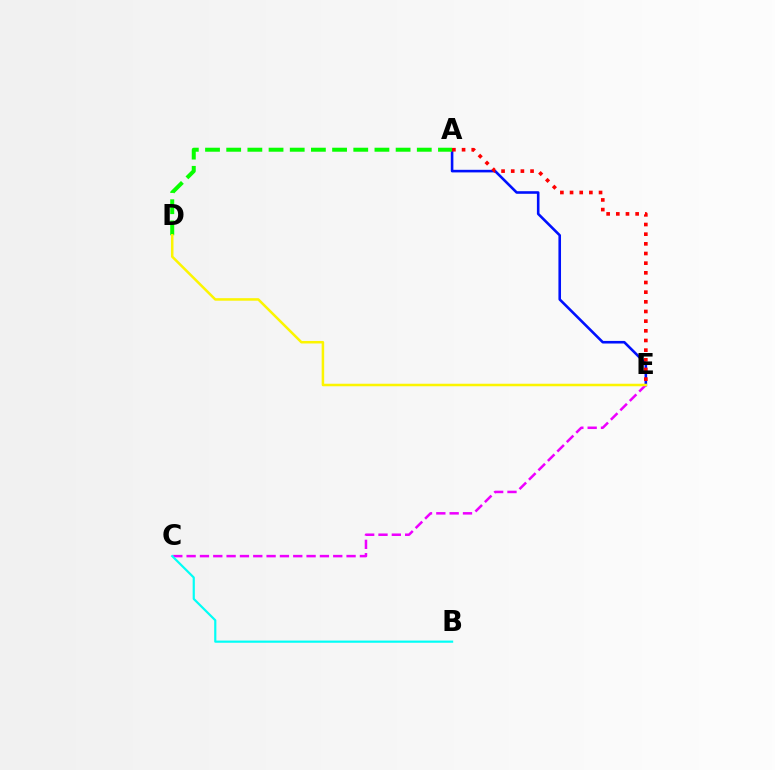{('A', 'E'): [{'color': '#0010ff', 'line_style': 'solid', 'thickness': 1.87}, {'color': '#ff0000', 'line_style': 'dotted', 'thickness': 2.63}], ('A', 'D'): [{'color': '#08ff00', 'line_style': 'dashed', 'thickness': 2.88}], ('C', 'E'): [{'color': '#ee00ff', 'line_style': 'dashed', 'thickness': 1.81}], ('B', 'C'): [{'color': '#00fff6', 'line_style': 'solid', 'thickness': 1.57}], ('D', 'E'): [{'color': '#fcf500', 'line_style': 'solid', 'thickness': 1.82}]}